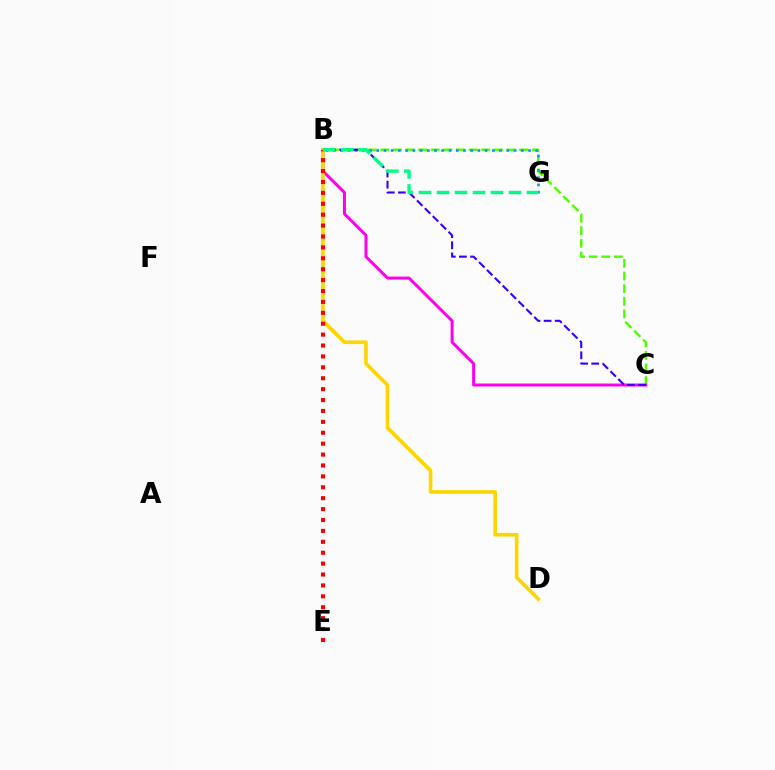{('B', 'C'): [{'color': '#4fff00', 'line_style': 'dashed', 'thickness': 1.71}, {'color': '#ff00ed', 'line_style': 'solid', 'thickness': 2.14}, {'color': '#3700ff', 'line_style': 'dashed', 'thickness': 1.51}], ('B', 'G'): [{'color': '#009eff', 'line_style': 'dotted', 'thickness': 1.96}, {'color': '#00ff86', 'line_style': 'dashed', 'thickness': 2.44}], ('B', 'D'): [{'color': '#ffd500', 'line_style': 'solid', 'thickness': 2.62}], ('B', 'E'): [{'color': '#ff0000', 'line_style': 'dotted', 'thickness': 2.96}]}